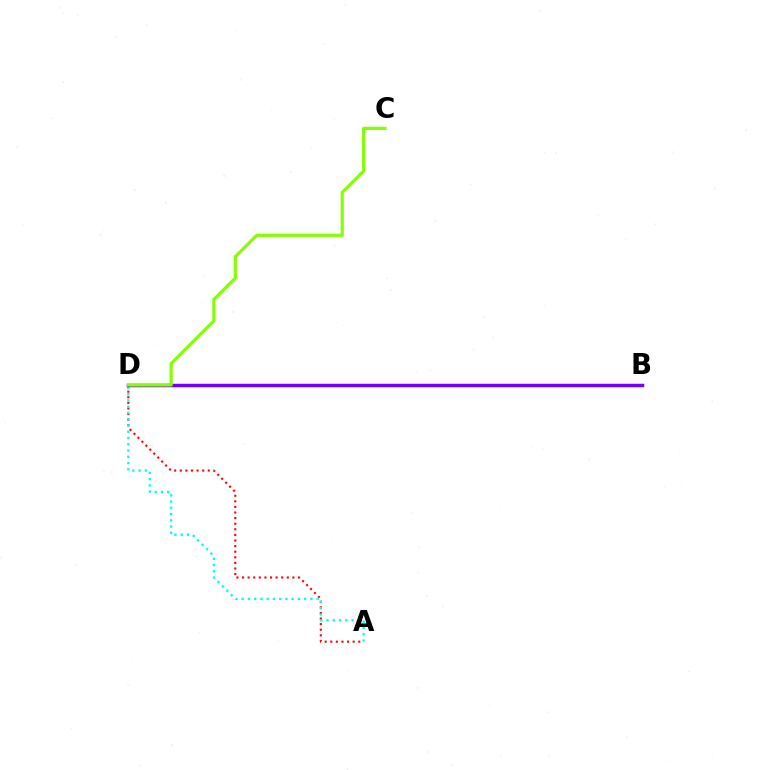{('A', 'D'): [{'color': '#ff0000', 'line_style': 'dotted', 'thickness': 1.52}, {'color': '#00fff6', 'line_style': 'dotted', 'thickness': 1.7}], ('B', 'D'): [{'color': '#7200ff', 'line_style': 'solid', 'thickness': 2.51}], ('C', 'D'): [{'color': '#84ff00', 'line_style': 'solid', 'thickness': 2.28}]}